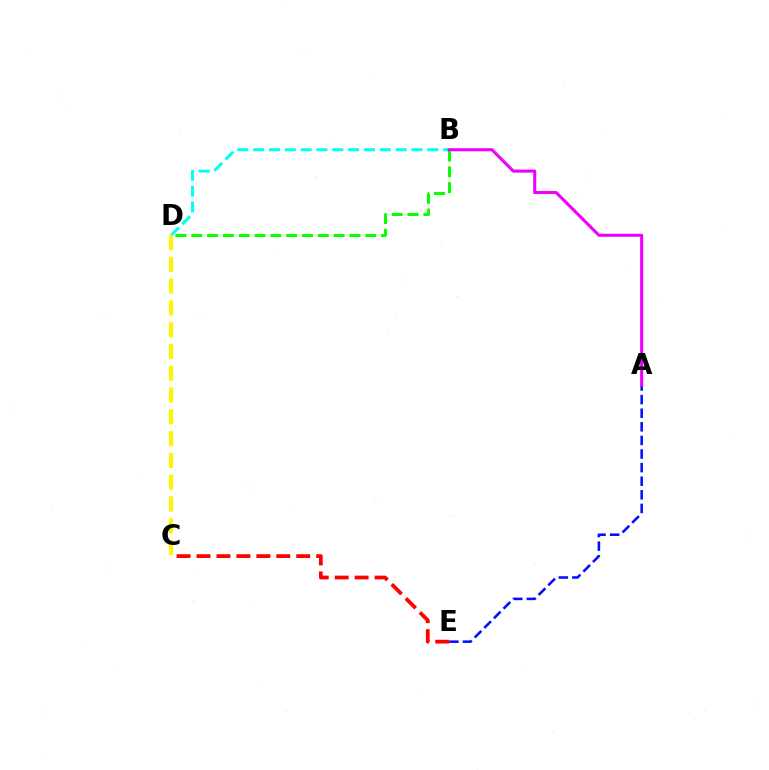{('B', 'D'): [{'color': '#00fff6', 'line_style': 'dashed', 'thickness': 2.15}, {'color': '#08ff00', 'line_style': 'dashed', 'thickness': 2.15}], ('A', 'E'): [{'color': '#0010ff', 'line_style': 'dashed', 'thickness': 1.85}], ('A', 'B'): [{'color': '#ee00ff', 'line_style': 'solid', 'thickness': 2.21}], ('C', 'D'): [{'color': '#fcf500', 'line_style': 'dashed', 'thickness': 2.96}], ('C', 'E'): [{'color': '#ff0000', 'line_style': 'dashed', 'thickness': 2.71}]}